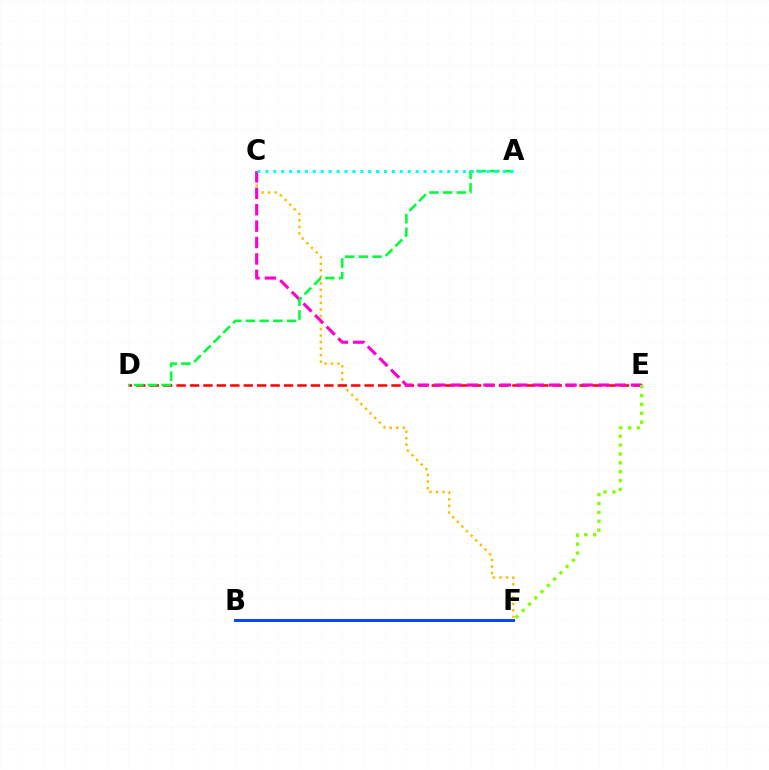{('C', 'F'): [{'color': '#ffbd00', 'line_style': 'dotted', 'thickness': 1.77}], ('B', 'F'): [{'color': '#7200ff', 'line_style': 'solid', 'thickness': 1.92}, {'color': '#004bff', 'line_style': 'solid', 'thickness': 2.07}], ('D', 'E'): [{'color': '#ff0000', 'line_style': 'dashed', 'thickness': 1.82}], ('C', 'E'): [{'color': '#ff00cf', 'line_style': 'dashed', 'thickness': 2.23}], ('A', 'D'): [{'color': '#00ff39', 'line_style': 'dashed', 'thickness': 1.86}], ('A', 'C'): [{'color': '#00fff6', 'line_style': 'dotted', 'thickness': 2.15}], ('E', 'F'): [{'color': '#84ff00', 'line_style': 'dotted', 'thickness': 2.41}]}